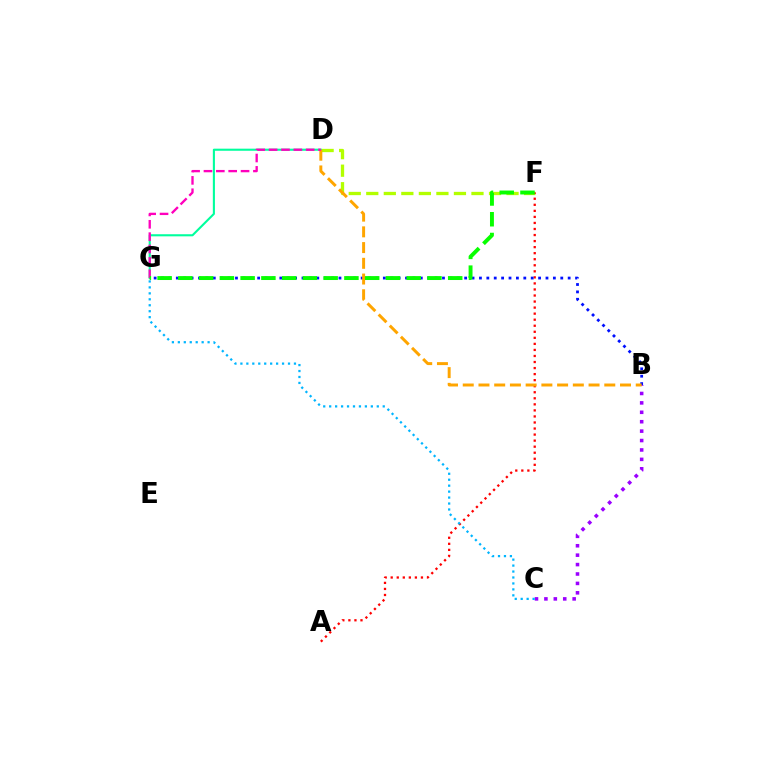{('D', 'F'): [{'color': '#b3ff00', 'line_style': 'dashed', 'thickness': 2.38}], ('B', 'C'): [{'color': '#9b00ff', 'line_style': 'dotted', 'thickness': 2.56}], ('A', 'F'): [{'color': '#ff0000', 'line_style': 'dotted', 'thickness': 1.64}], ('D', 'G'): [{'color': '#00ff9d', 'line_style': 'solid', 'thickness': 1.52}, {'color': '#ff00bd', 'line_style': 'dashed', 'thickness': 1.68}], ('B', 'G'): [{'color': '#0010ff', 'line_style': 'dotted', 'thickness': 2.01}], ('B', 'D'): [{'color': '#ffa500', 'line_style': 'dashed', 'thickness': 2.14}], ('F', 'G'): [{'color': '#08ff00', 'line_style': 'dashed', 'thickness': 2.82}], ('C', 'G'): [{'color': '#00b5ff', 'line_style': 'dotted', 'thickness': 1.62}]}